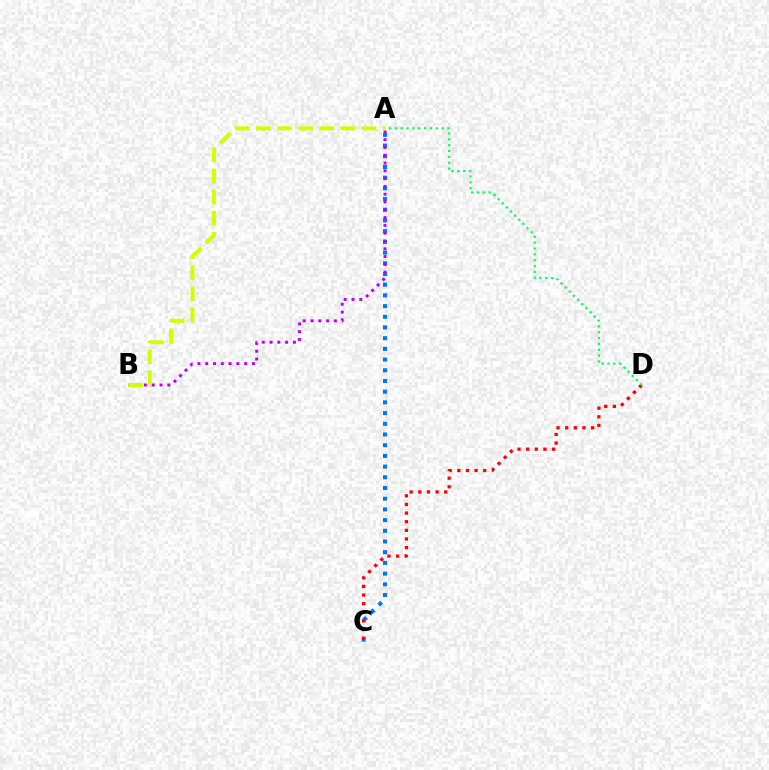{('A', 'C'): [{'color': '#0074ff', 'line_style': 'dotted', 'thickness': 2.91}], ('A', 'B'): [{'color': '#b900ff', 'line_style': 'dotted', 'thickness': 2.12}, {'color': '#d1ff00', 'line_style': 'dashed', 'thickness': 2.87}], ('C', 'D'): [{'color': '#ff0000', 'line_style': 'dotted', 'thickness': 2.35}], ('A', 'D'): [{'color': '#00ff5c', 'line_style': 'dotted', 'thickness': 1.59}]}